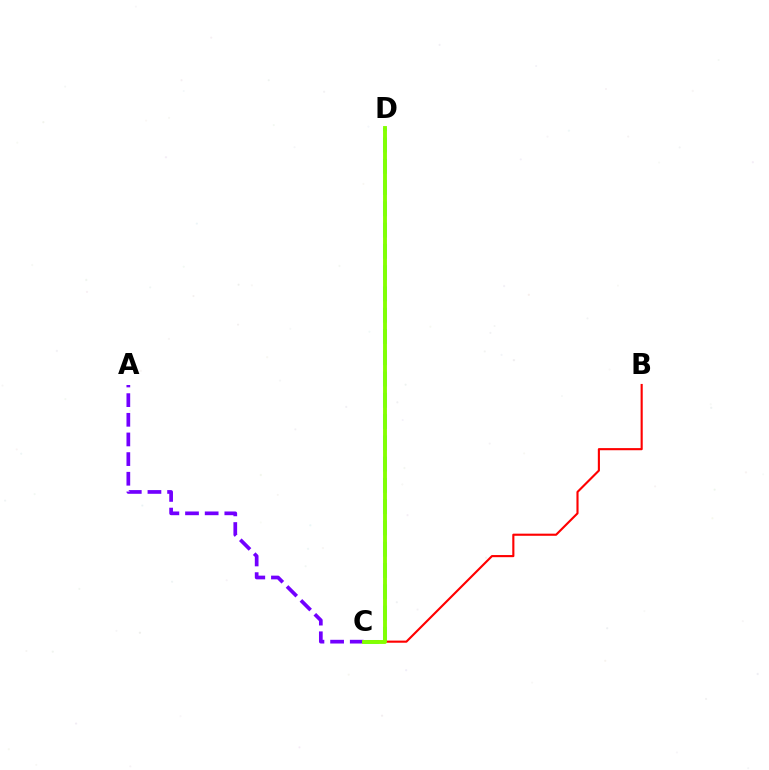{('A', 'C'): [{'color': '#7200ff', 'line_style': 'dashed', 'thickness': 2.67}], ('C', 'D'): [{'color': '#00fff6', 'line_style': 'dashed', 'thickness': 2.89}, {'color': '#84ff00', 'line_style': 'solid', 'thickness': 2.79}], ('B', 'C'): [{'color': '#ff0000', 'line_style': 'solid', 'thickness': 1.53}]}